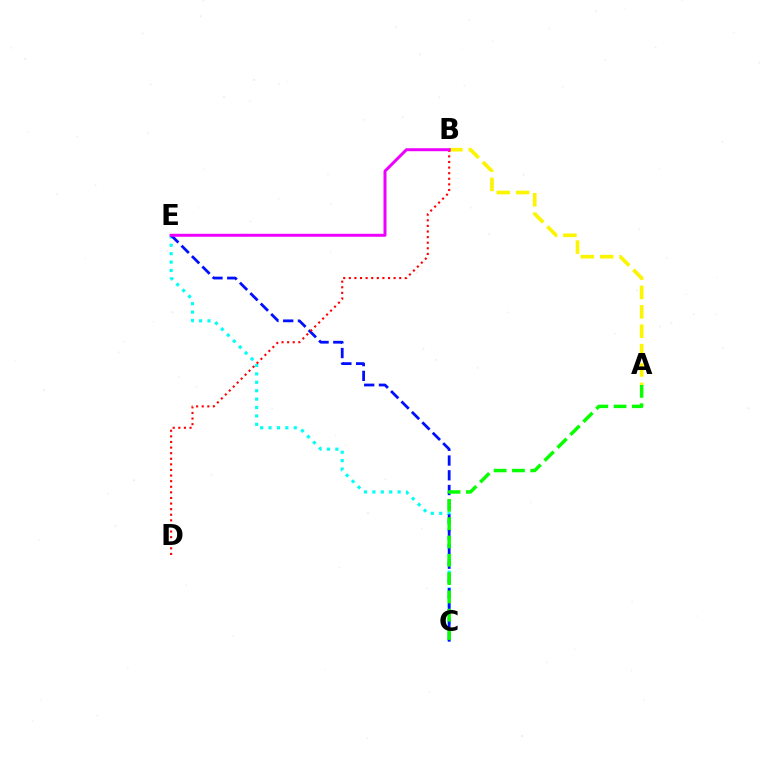{('C', 'E'): [{'color': '#00fff6', 'line_style': 'dotted', 'thickness': 2.28}, {'color': '#0010ff', 'line_style': 'dashed', 'thickness': 2.0}], ('A', 'B'): [{'color': '#fcf500', 'line_style': 'dashed', 'thickness': 2.63}], ('A', 'C'): [{'color': '#08ff00', 'line_style': 'dashed', 'thickness': 2.49}], ('B', 'D'): [{'color': '#ff0000', 'line_style': 'dotted', 'thickness': 1.52}], ('B', 'E'): [{'color': '#ee00ff', 'line_style': 'solid', 'thickness': 2.15}]}